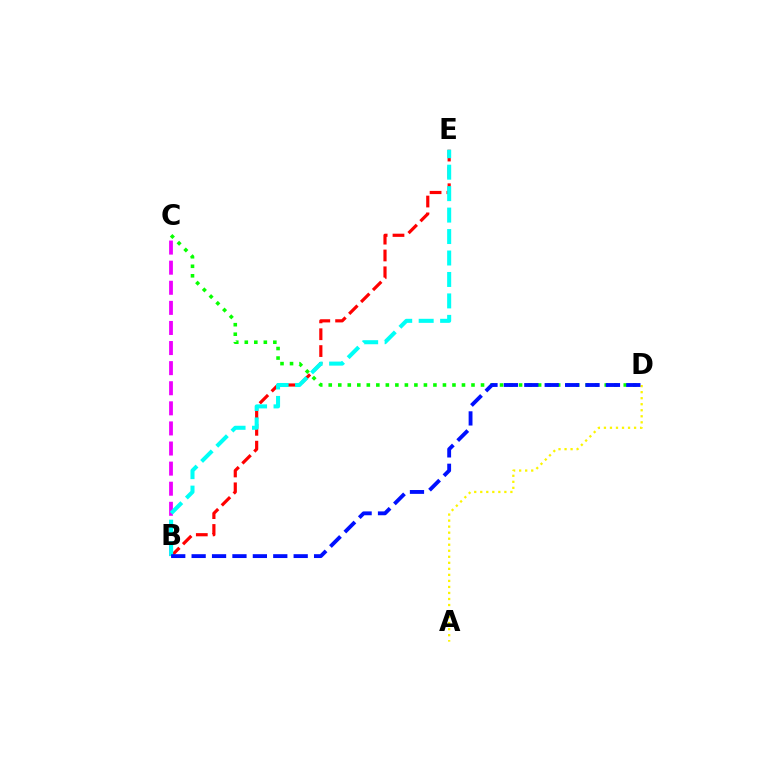{('B', 'E'): [{'color': '#ff0000', 'line_style': 'dashed', 'thickness': 2.29}, {'color': '#00fff6', 'line_style': 'dashed', 'thickness': 2.91}], ('A', 'D'): [{'color': '#fcf500', 'line_style': 'dotted', 'thickness': 1.64}], ('B', 'C'): [{'color': '#ee00ff', 'line_style': 'dashed', 'thickness': 2.73}], ('C', 'D'): [{'color': '#08ff00', 'line_style': 'dotted', 'thickness': 2.59}], ('B', 'D'): [{'color': '#0010ff', 'line_style': 'dashed', 'thickness': 2.77}]}